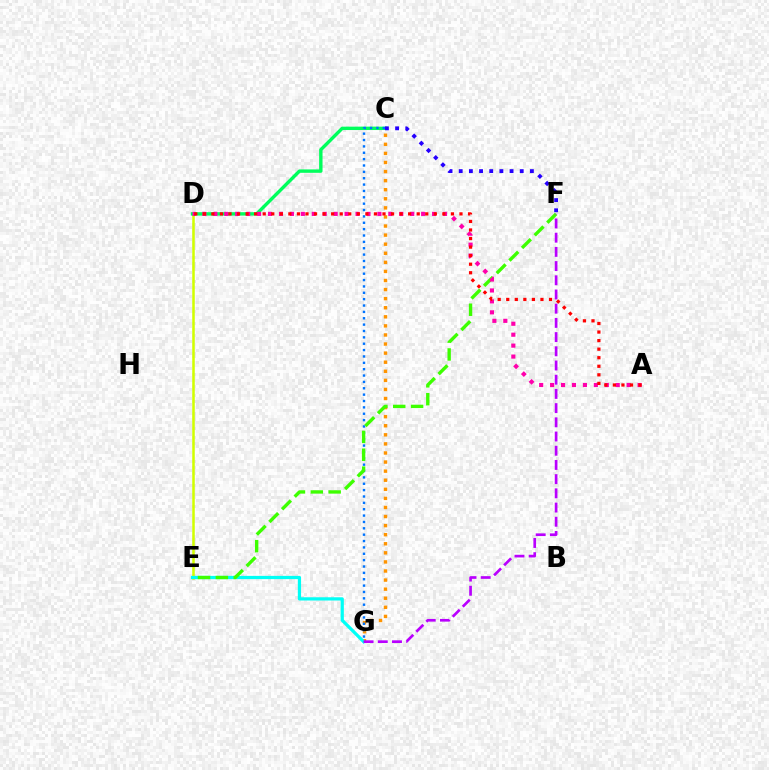{('C', 'G'): [{'color': '#ff9400', 'line_style': 'dotted', 'thickness': 2.47}, {'color': '#0074ff', 'line_style': 'dotted', 'thickness': 1.73}], ('D', 'E'): [{'color': '#d1ff00', 'line_style': 'solid', 'thickness': 1.82}], ('C', 'D'): [{'color': '#00ff5c', 'line_style': 'solid', 'thickness': 2.45}], ('E', 'G'): [{'color': '#00fff6', 'line_style': 'solid', 'thickness': 2.33}], ('C', 'F'): [{'color': '#2500ff', 'line_style': 'dotted', 'thickness': 2.76}], ('E', 'F'): [{'color': '#3dff00', 'line_style': 'dashed', 'thickness': 2.43}], ('A', 'D'): [{'color': '#ff00ac', 'line_style': 'dotted', 'thickness': 2.97}, {'color': '#ff0000', 'line_style': 'dotted', 'thickness': 2.32}], ('F', 'G'): [{'color': '#b900ff', 'line_style': 'dashed', 'thickness': 1.93}]}